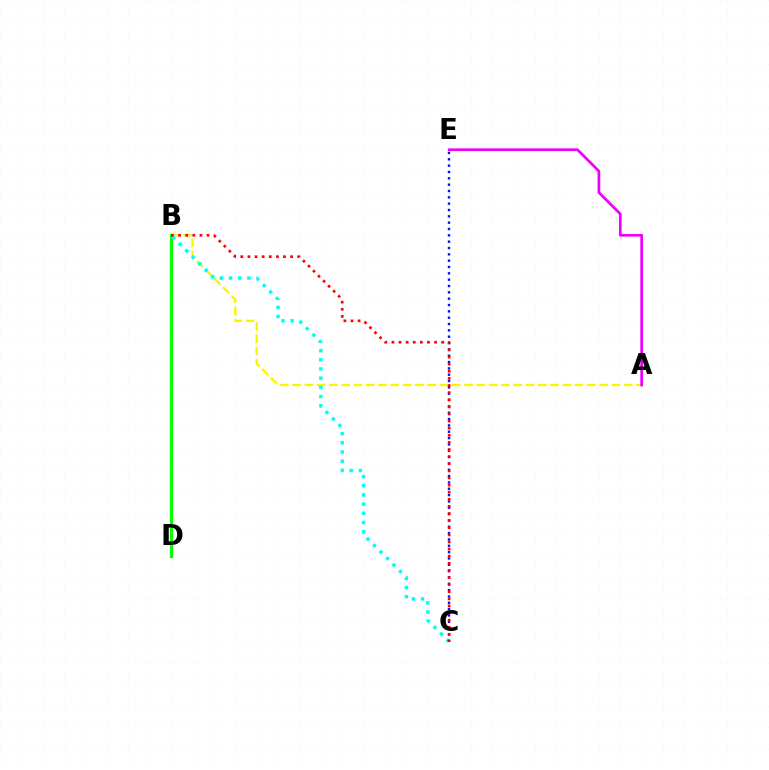{('A', 'B'): [{'color': '#fcf500', 'line_style': 'dashed', 'thickness': 1.67}], ('B', 'D'): [{'color': '#08ff00', 'line_style': 'solid', 'thickness': 2.26}], ('B', 'C'): [{'color': '#00fff6', 'line_style': 'dotted', 'thickness': 2.5}, {'color': '#ff0000', 'line_style': 'dotted', 'thickness': 1.93}], ('C', 'E'): [{'color': '#0010ff', 'line_style': 'dotted', 'thickness': 1.72}], ('A', 'E'): [{'color': '#ee00ff', 'line_style': 'solid', 'thickness': 1.94}]}